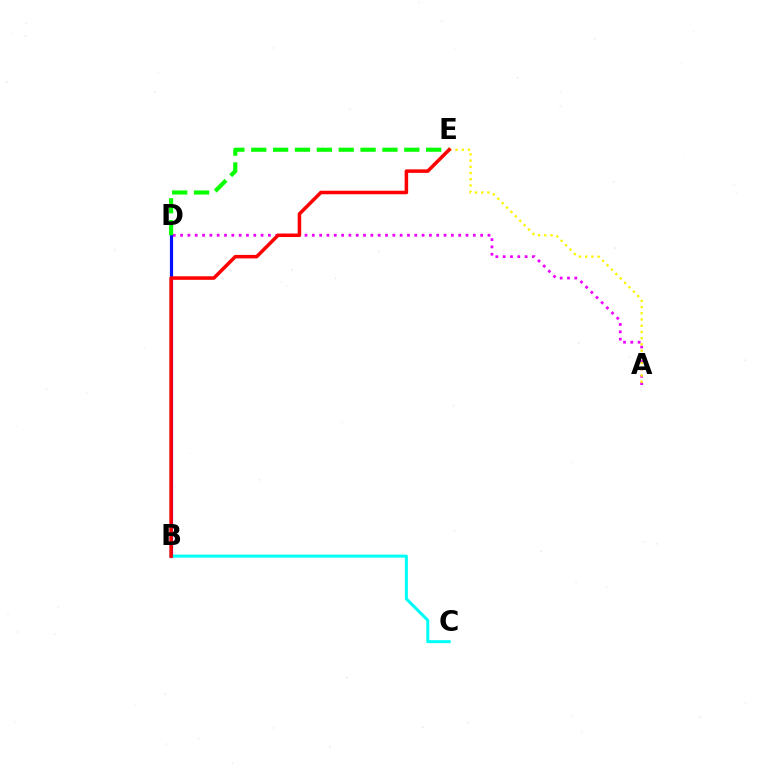{('B', 'D'): [{'color': '#0010ff', 'line_style': 'solid', 'thickness': 2.28}], ('A', 'D'): [{'color': '#ee00ff', 'line_style': 'dotted', 'thickness': 1.99}], ('B', 'C'): [{'color': '#00fff6', 'line_style': 'solid', 'thickness': 2.17}], ('D', 'E'): [{'color': '#08ff00', 'line_style': 'dashed', 'thickness': 2.97}], ('A', 'E'): [{'color': '#fcf500', 'line_style': 'dotted', 'thickness': 1.69}], ('B', 'E'): [{'color': '#ff0000', 'line_style': 'solid', 'thickness': 2.54}]}